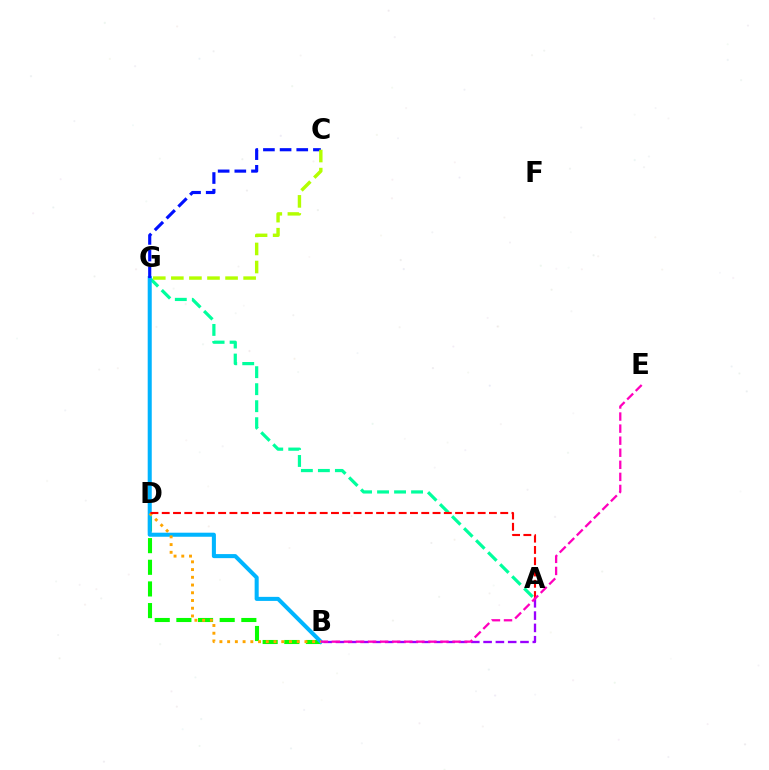{('B', 'D'): [{'color': '#08ff00', 'line_style': 'dashed', 'thickness': 2.94}, {'color': '#ffa500', 'line_style': 'dotted', 'thickness': 2.1}], ('A', 'G'): [{'color': '#00ff9d', 'line_style': 'dashed', 'thickness': 2.31}], ('B', 'G'): [{'color': '#00b5ff', 'line_style': 'solid', 'thickness': 2.91}], ('C', 'G'): [{'color': '#0010ff', 'line_style': 'dashed', 'thickness': 2.26}, {'color': '#b3ff00', 'line_style': 'dashed', 'thickness': 2.45}], ('A', 'B'): [{'color': '#9b00ff', 'line_style': 'dashed', 'thickness': 1.67}], ('A', 'D'): [{'color': '#ff0000', 'line_style': 'dashed', 'thickness': 1.53}], ('B', 'E'): [{'color': '#ff00bd', 'line_style': 'dashed', 'thickness': 1.64}]}